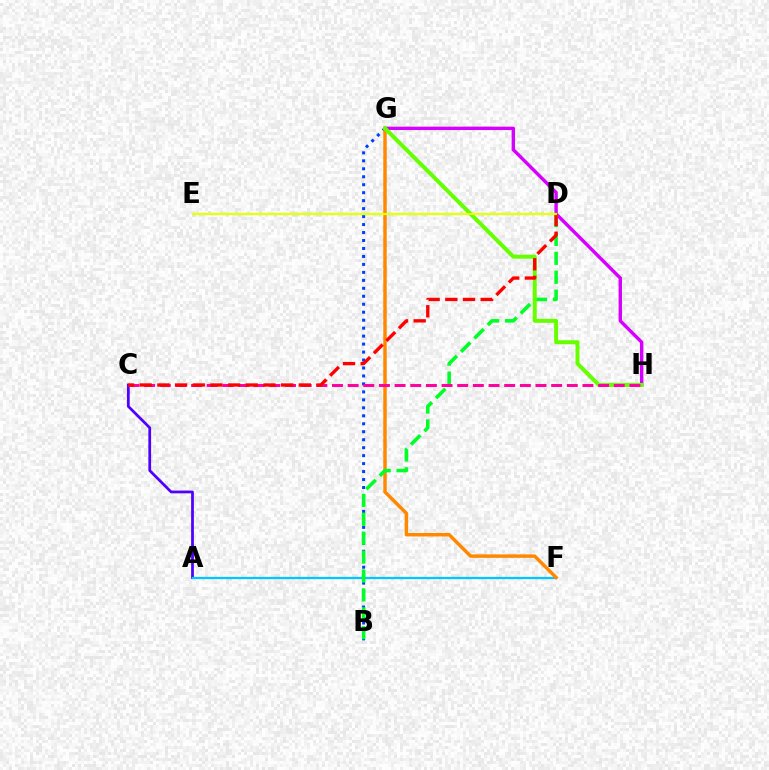{('A', 'C'): [{'color': '#4f00ff', 'line_style': 'solid', 'thickness': 1.99}], ('B', 'G'): [{'color': '#003fff', 'line_style': 'dotted', 'thickness': 2.16}], ('G', 'H'): [{'color': '#d600ff', 'line_style': 'solid', 'thickness': 2.45}, {'color': '#66ff00', 'line_style': 'solid', 'thickness': 2.87}], ('A', 'F'): [{'color': '#00c7ff', 'line_style': 'solid', 'thickness': 1.63}], ('F', 'G'): [{'color': '#ff8800', 'line_style': 'solid', 'thickness': 2.49}], ('B', 'D'): [{'color': '#00ff27', 'line_style': 'dashed', 'thickness': 2.57}], ('C', 'H'): [{'color': '#ff00a0', 'line_style': 'dashed', 'thickness': 2.13}], ('D', 'E'): [{'color': '#00ffaf', 'line_style': 'dashed', 'thickness': 1.58}, {'color': '#eeff00', 'line_style': 'solid', 'thickness': 1.56}], ('C', 'D'): [{'color': '#ff0000', 'line_style': 'dashed', 'thickness': 2.4}]}